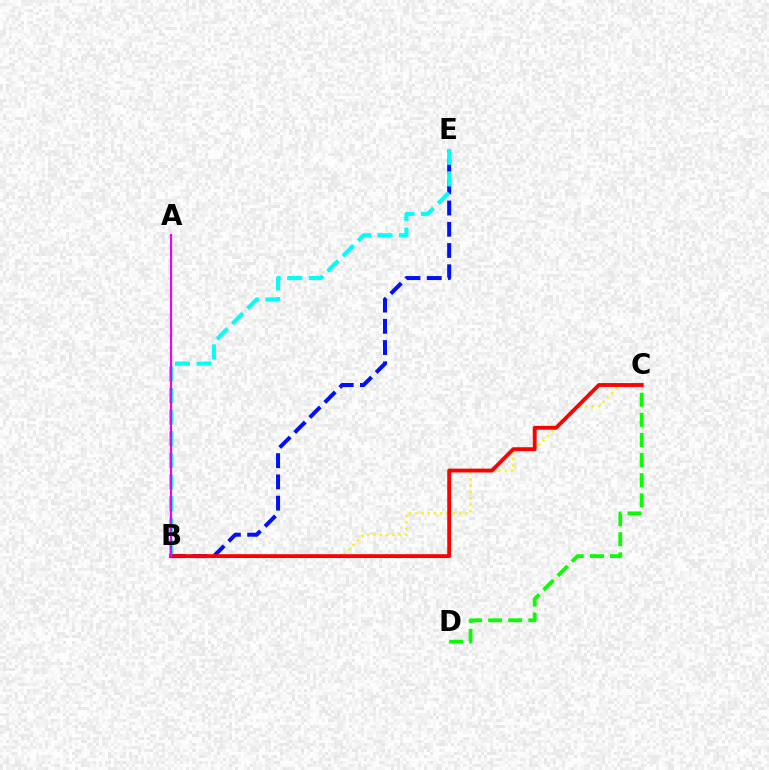{('B', 'E'): [{'color': '#0010ff', 'line_style': 'dashed', 'thickness': 2.89}, {'color': '#00fff6', 'line_style': 'dashed', 'thickness': 2.93}], ('B', 'C'): [{'color': '#fcf500', 'line_style': 'dotted', 'thickness': 1.71}, {'color': '#ff0000', 'line_style': 'solid', 'thickness': 2.77}], ('C', 'D'): [{'color': '#08ff00', 'line_style': 'dashed', 'thickness': 2.73}], ('A', 'B'): [{'color': '#ee00ff', 'line_style': 'solid', 'thickness': 1.58}]}